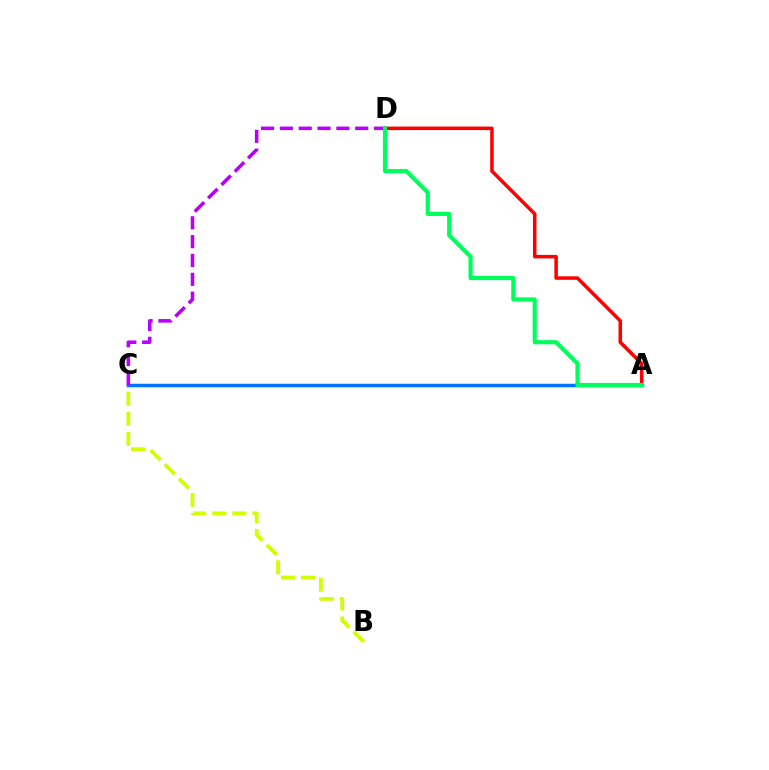{('A', 'D'): [{'color': '#ff0000', 'line_style': 'solid', 'thickness': 2.54}, {'color': '#00ff5c', 'line_style': 'solid', 'thickness': 2.99}], ('B', 'C'): [{'color': '#d1ff00', 'line_style': 'dashed', 'thickness': 2.72}], ('A', 'C'): [{'color': '#0074ff', 'line_style': 'solid', 'thickness': 2.52}], ('C', 'D'): [{'color': '#b900ff', 'line_style': 'dashed', 'thickness': 2.56}]}